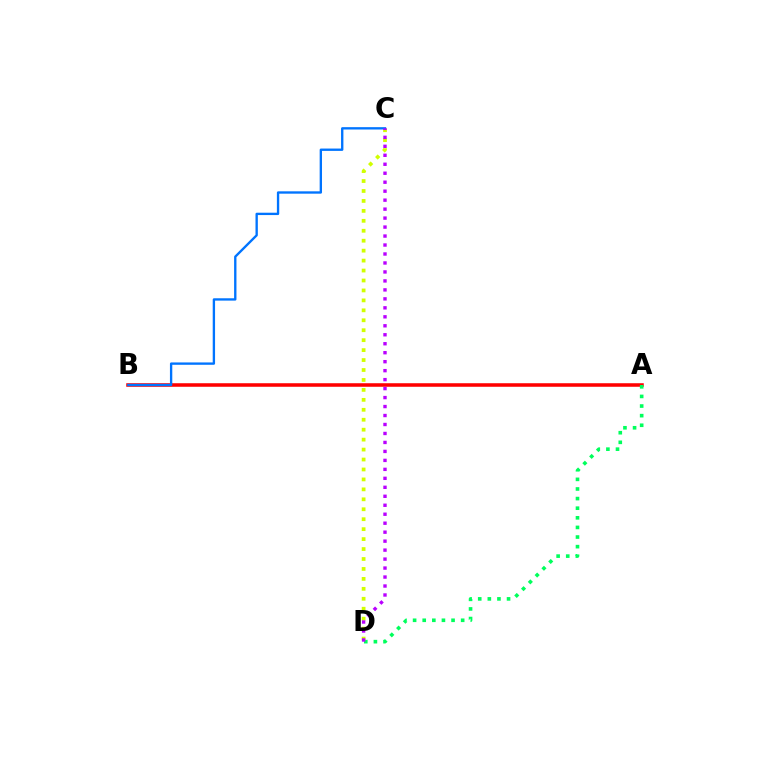{('A', 'B'): [{'color': '#ff0000', 'line_style': 'solid', 'thickness': 2.55}], ('A', 'D'): [{'color': '#00ff5c', 'line_style': 'dotted', 'thickness': 2.61}], ('C', 'D'): [{'color': '#d1ff00', 'line_style': 'dotted', 'thickness': 2.7}, {'color': '#b900ff', 'line_style': 'dotted', 'thickness': 2.44}], ('B', 'C'): [{'color': '#0074ff', 'line_style': 'solid', 'thickness': 1.69}]}